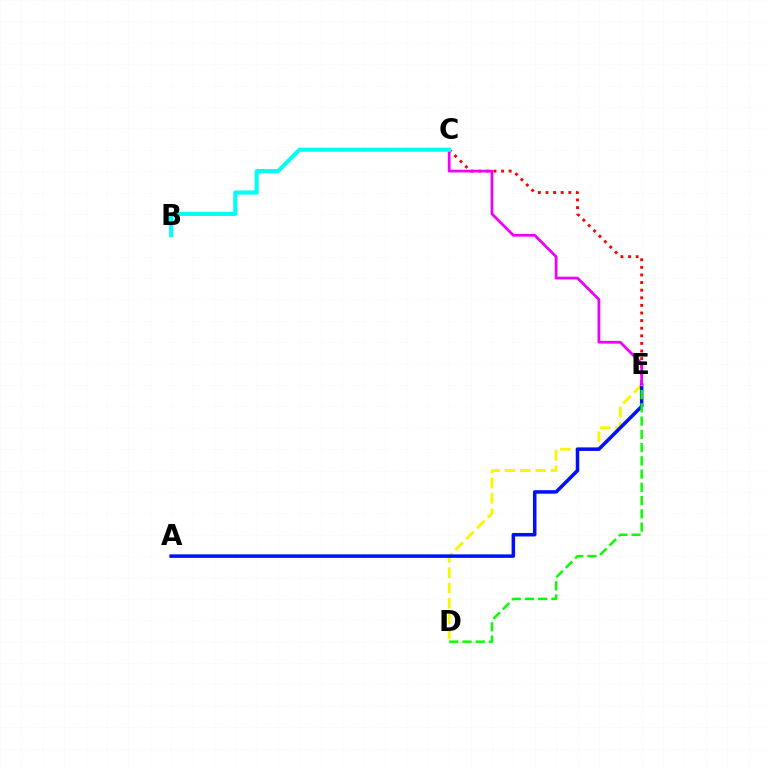{('D', 'E'): [{'color': '#fcf500', 'line_style': 'dashed', 'thickness': 2.08}, {'color': '#08ff00', 'line_style': 'dashed', 'thickness': 1.8}], ('A', 'E'): [{'color': '#0010ff', 'line_style': 'solid', 'thickness': 2.53}], ('C', 'E'): [{'color': '#ff0000', 'line_style': 'dotted', 'thickness': 2.07}, {'color': '#ee00ff', 'line_style': 'solid', 'thickness': 1.98}], ('B', 'C'): [{'color': '#00fff6', 'line_style': 'solid', 'thickness': 2.97}]}